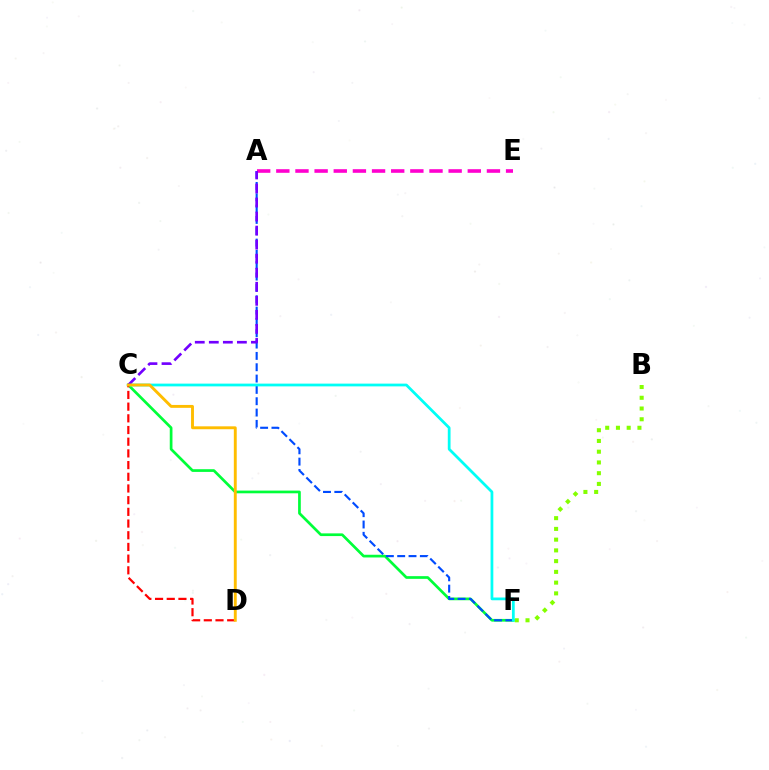{('C', 'F'): [{'color': '#00ff39', 'line_style': 'solid', 'thickness': 1.95}, {'color': '#00fff6', 'line_style': 'solid', 'thickness': 1.99}], ('A', 'E'): [{'color': '#ff00cf', 'line_style': 'dashed', 'thickness': 2.6}], ('B', 'F'): [{'color': '#84ff00', 'line_style': 'dotted', 'thickness': 2.92}], ('A', 'F'): [{'color': '#004bff', 'line_style': 'dashed', 'thickness': 1.54}], ('A', 'C'): [{'color': '#7200ff', 'line_style': 'dashed', 'thickness': 1.91}], ('C', 'D'): [{'color': '#ff0000', 'line_style': 'dashed', 'thickness': 1.59}, {'color': '#ffbd00', 'line_style': 'solid', 'thickness': 2.09}]}